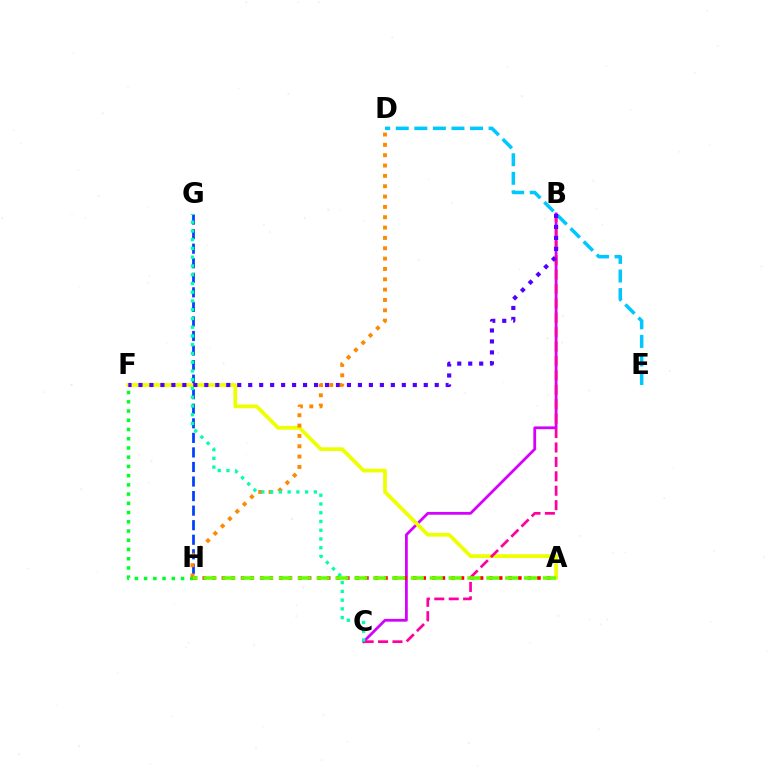{('G', 'H'): [{'color': '#003fff', 'line_style': 'dashed', 'thickness': 1.98}], ('D', 'E'): [{'color': '#00c7ff', 'line_style': 'dashed', 'thickness': 2.52}], ('B', 'C'): [{'color': '#d600ff', 'line_style': 'solid', 'thickness': 2.0}, {'color': '#ff00a0', 'line_style': 'dashed', 'thickness': 1.96}], ('A', 'F'): [{'color': '#eeff00', 'line_style': 'solid', 'thickness': 2.69}], ('A', 'H'): [{'color': '#ff0000', 'line_style': 'dotted', 'thickness': 2.6}, {'color': '#66ff00', 'line_style': 'dashed', 'thickness': 2.56}], ('F', 'H'): [{'color': '#00ff27', 'line_style': 'dotted', 'thickness': 2.51}], ('B', 'F'): [{'color': '#4f00ff', 'line_style': 'dotted', 'thickness': 2.98}], ('D', 'H'): [{'color': '#ff8800', 'line_style': 'dotted', 'thickness': 2.81}], ('C', 'G'): [{'color': '#00ffaf', 'line_style': 'dotted', 'thickness': 2.38}]}